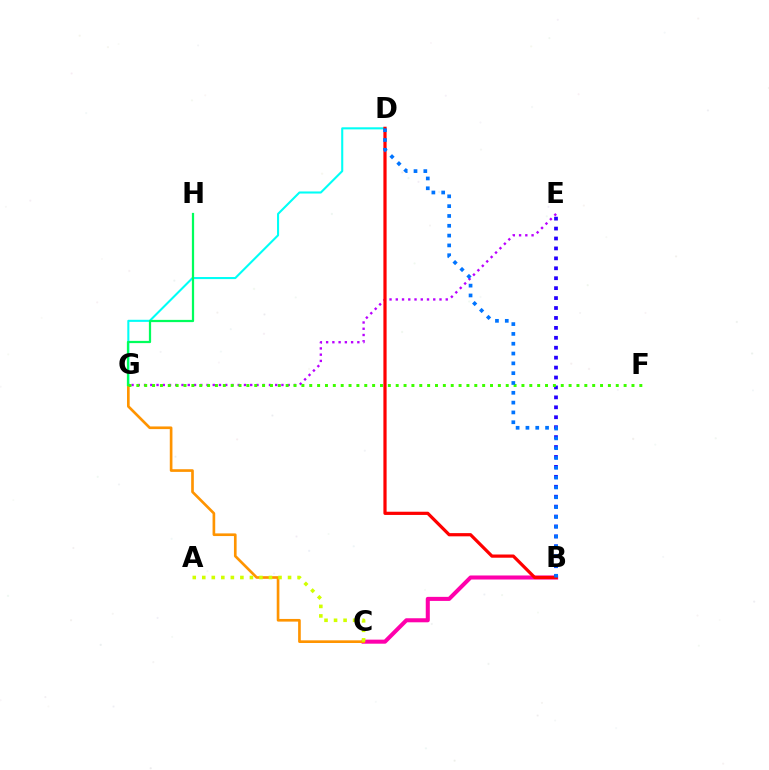{('B', 'C'): [{'color': '#ff00ac', 'line_style': 'solid', 'thickness': 2.91}], ('C', 'G'): [{'color': '#ff9400', 'line_style': 'solid', 'thickness': 1.92}], ('E', 'G'): [{'color': '#b900ff', 'line_style': 'dotted', 'thickness': 1.7}], ('D', 'G'): [{'color': '#00fff6', 'line_style': 'solid', 'thickness': 1.5}], ('B', 'E'): [{'color': '#2500ff', 'line_style': 'dotted', 'thickness': 2.7}], ('B', 'D'): [{'color': '#ff0000', 'line_style': 'solid', 'thickness': 2.31}, {'color': '#0074ff', 'line_style': 'dotted', 'thickness': 2.67}], ('A', 'C'): [{'color': '#d1ff00', 'line_style': 'dotted', 'thickness': 2.59}], ('G', 'H'): [{'color': '#00ff5c', 'line_style': 'solid', 'thickness': 1.61}], ('F', 'G'): [{'color': '#3dff00', 'line_style': 'dotted', 'thickness': 2.14}]}